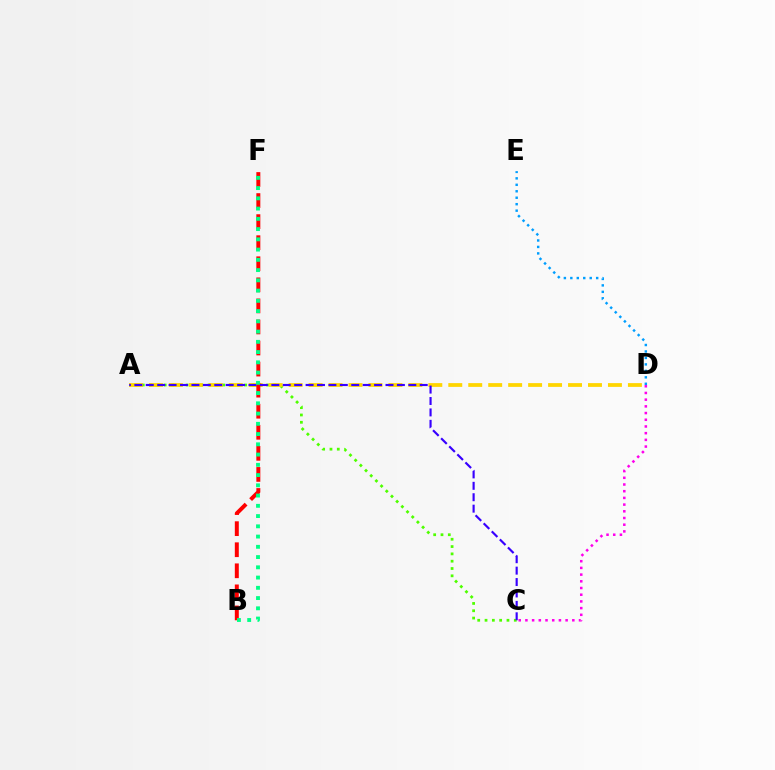{('A', 'C'): [{'color': '#4fff00', 'line_style': 'dotted', 'thickness': 1.99}, {'color': '#3700ff', 'line_style': 'dashed', 'thickness': 1.55}], ('A', 'D'): [{'color': '#ffd500', 'line_style': 'dashed', 'thickness': 2.71}], ('B', 'F'): [{'color': '#ff0000', 'line_style': 'dashed', 'thickness': 2.86}, {'color': '#00ff86', 'line_style': 'dotted', 'thickness': 2.78}], ('D', 'E'): [{'color': '#009eff', 'line_style': 'dotted', 'thickness': 1.76}], ('C', 'D'): [{'color': '#ff00ed', 'line_style': 'dotted', 'thickness': 1.82}]}